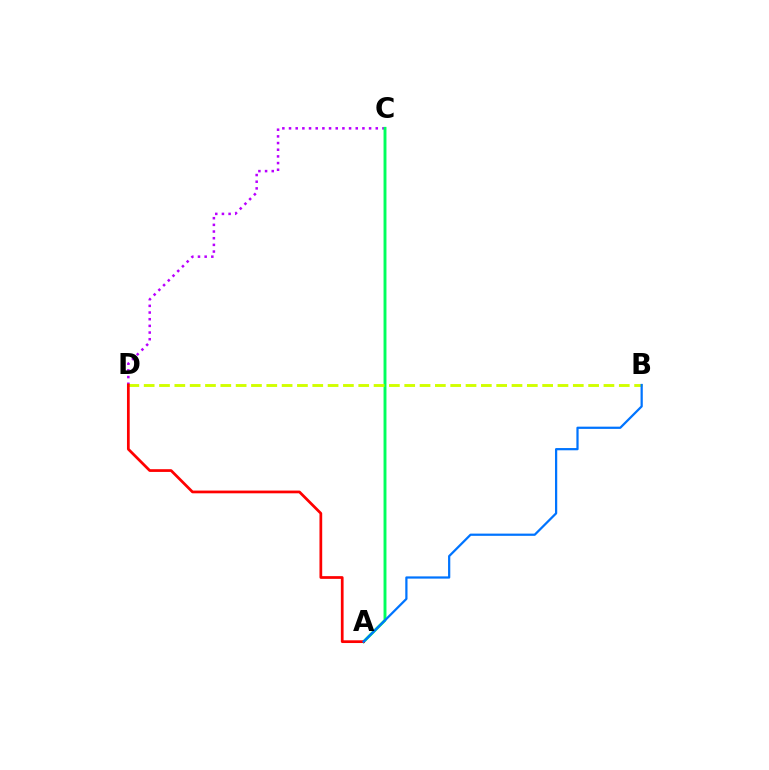{('C', 'D'): [{'color': '#b900ff', 'line_style': 'dotted', 'thickness': 1.81}], ('A', 'C'): [{'color': '#00ff5c', 'line_style': 'solid', 'thickness': 2.1}], ('B', 'D'): [{'color': '#d1ff00', 'line_style': 'dashed', 'thickness': 2.08}], ('A', 'D'): [{'color': '#ff0000', 'line_style': 'solid', 'thickness': 1.97}], ('A', 'B'): [{'color': '#0074ff', 'line_style': 'solid', 'thickness': 1.61}]}